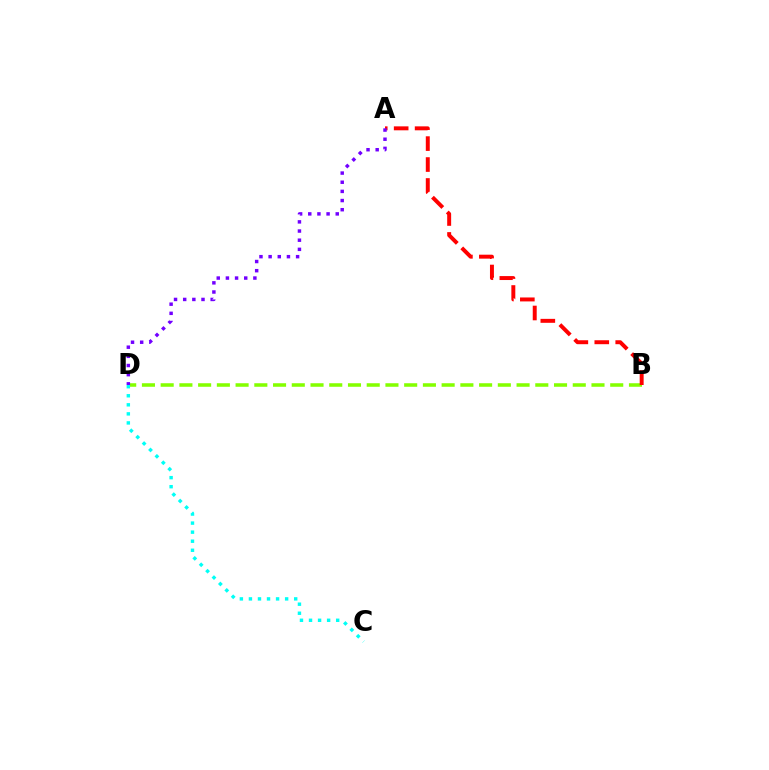{('B', 'D'): [{'color': '#84ff00', 'line_style': 'dashed', 'thickness': 2.54}], ('A', 'B'): [{'color': '#ff0000', 'line_style': 'dashed', 'thickness': 2.84}], ('C', 'D'): [{'color': '#00fff6', 'line_style': 'dotted', 'thickness': 2.46}], ('A', 'D'): [{'color': '#7200ff', 'line_style': 'dotted', 'thickness': 2.49}]}